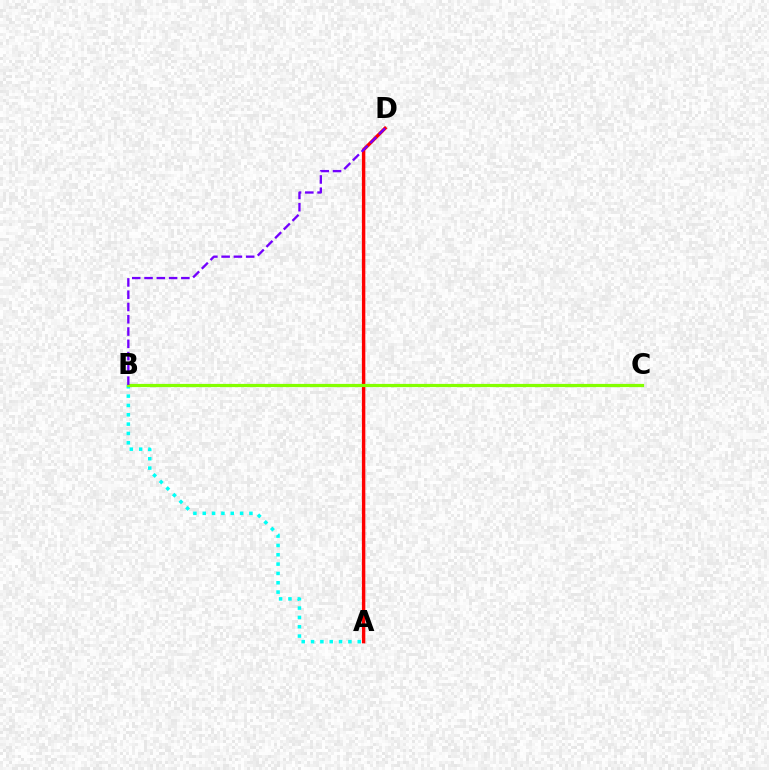{('A', 'D'): [{'color': '#ff0000', 'line_style': 'solid', 'thickness': 2.46}], ('A', 'B'): [{'color': '#00fff6', 'line_style': 'dotted', 'thickness': 2.54}], ('B', 'C'): [{'color': '#84ff00', 'line_style': 'solid', 'thickness': 2.31}], ('B', 'D'): [{'color': '#7200ff', 'line_style': 'dashed', 'thickness': 1.67}]}